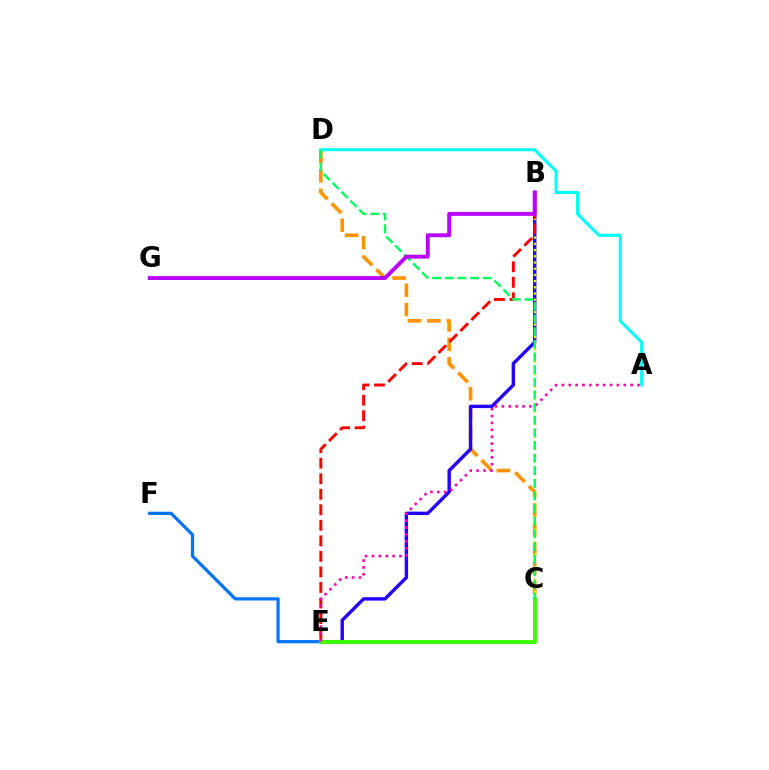{('C', 'D'): [{'color': '#ff9400', 'line_style': 'dashed', 'thickness': 2.64}, {'color': '#00ff5c', 'line_style': 'dashed', 'thickness': 1.72}], ('E', 'F'): [{'color': '#0074ff', 'line_style': 'solid', 'thickness': 2.32}], ('B', 'E'): [{'color': '#2500ff', 'line_style': 'solid', 'thickness': 2.45}, {'color': '#ff0000', 'line_style': 'dashed', 'thickness': 2.11}], ('B', 'C'): [{'color': '#d1ff00', 'line_style': 'dotted', 'thickness': 1.69}], ('C', 'E'): [{'color': '#3dff00', 'line_style': 'solid', 'thickness': 2.82}], ('A', 'E'): [{'color': '#ff00ac', 'line_style': 'dotted', 'thickness': 1.87}], ('A', 'D'): [{'color': '#00fff6', 'line_style': 'solid', 'thickness': 2.19}], ('B', 'G'): [{'color': '#b900ff', 'line_style': 'solid', 'thickness': 2.81}]}